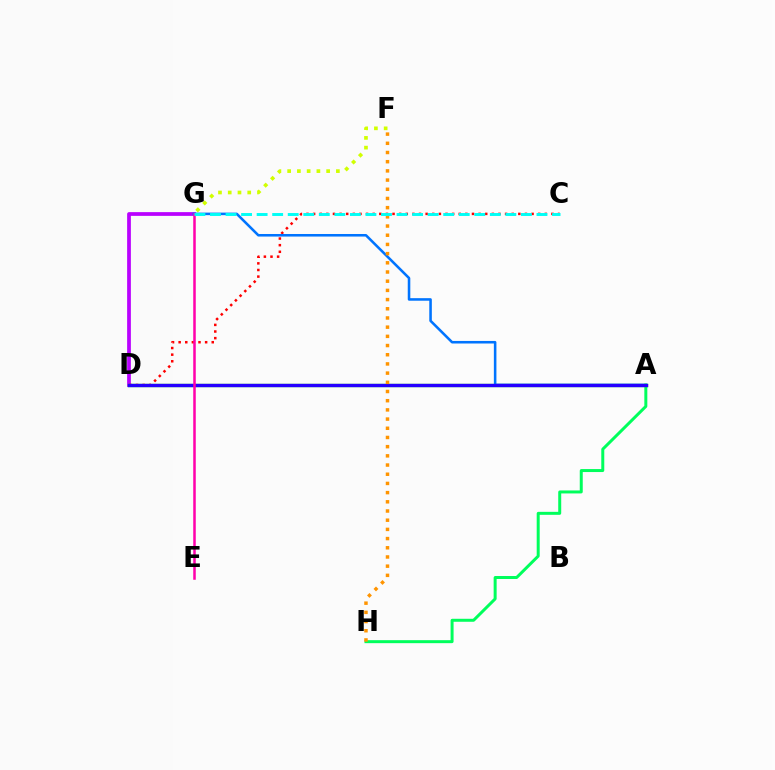{('F', 'G'): [{'color': '#d1ff00', 'line_style': 'dotted', 'thickness': 2.65}], ('D', 'G'): [{'color': '#b900ff', 'line_style': 'solid', 'thickness': 2.7}], ('A', 'D'): [{'color': '#3dff00', 'line_style': 'solid', 'thickness': 2.39}, {'color': '#2500ff', 'line_style': 'solid', 'thickness': 2.43}], ('C', 'D'): [{'color': '#ff0000', 'line_style': 'dotted', 'thickness': 1.8}], ('A', 'G'): [{'color': '#0074ff', 'line_style': 'solid', 'thickness': 1.84}], ('A', 'H'): [{'color': '#00ff5c', 'line_style': 'solid', 'thickness': 2.15}], ('E', 'G'): [{'color': '#ff00ac', 'line_style': 'solid', 'thickness': 1.81}], ('F', 'H'): [{'color': '#ff9400', 'line_style': 'dotted', 'thickness': 2.5}], ('C', 'G'): [{'color': '#00fff6', 'line_style': 'dashed', 'thickness': 2.11}]}